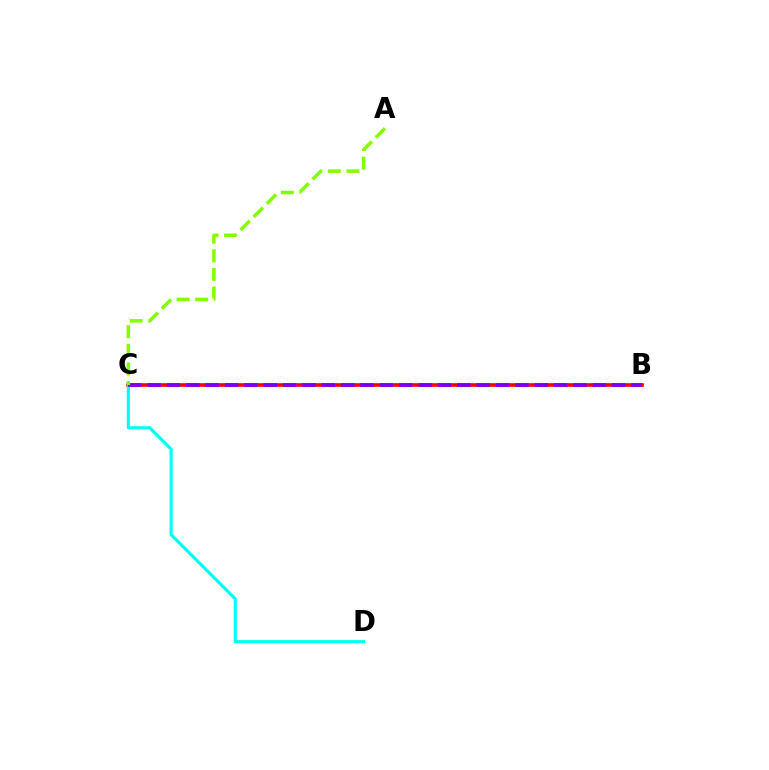{('B', 'C'): [{'color': '#ff0000', 'line_style': 'solid', 'thickness': 2.62}, {'color': '#7200ff', 'line_style': 'dashed', 'thickness': 2.63}], ('C', 'D'): [{'color': '#00fff6', 'line_style': 'solid', 'thickness': 2.26}], ('A', 'C'): [{'color': '#84ff00', 'line_style': 'dashed', 'thickness': 2.53}]}